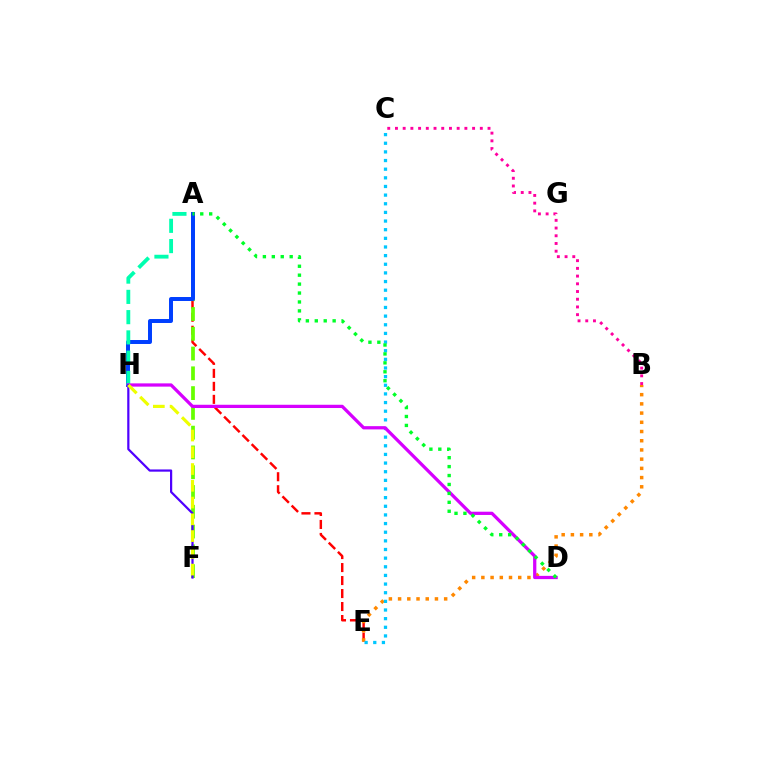{('A', 'E'): [{'color': '#ff0000', 'line_style': 'dashed', 'thickness': 1.77}], ('B', 'E'): [{'color': '#ff8800', 'line_style': 'dotted', 'thickness': 2.5}], ('C', 'E'): [{'color': '#00c7ff', 'line_style': 'dotted', 'thickness': 2.35}], ('A', 'F'): [{'color': '#66ff00', 'line_style': 'dashed', 'thickness': 2.69}], ('A', 'H'): [{'color': '#003fff', 'line_style': 'solid', 'thickness': 2.86}, {'color': '#00ffaf', 'line_style': 'dashed', 'thickness': 2.75}], ('B', 'C'): [{'color': '#ff00a0', 'line_style': 'dotted', 'thickness': 2.1}], ('D', 'H'): [{'color': '#d600ff', 'line_style': 'solid', 'thickness': 2.34}], ('A', 'D'): [{'color': '#00ff27', 'line_style': 'dotted', 'thickness': 2.43}], ('F', 'H'): [{'color': '#4f00ff', 'line_style': 'solid', 'thickness': 1.59}, {'color': '#eeff00', 'line_style': 'dashed', 'thickness': 2.28}]}